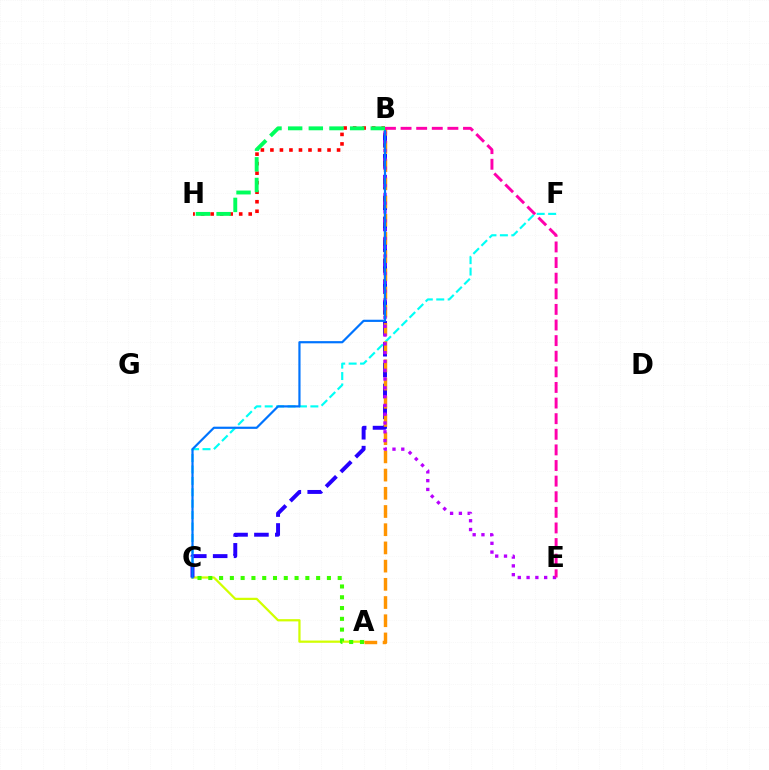{('A', 'C'): [{'color': '#d1ff00', 'line_style': 'solid', 'thickness': 1.61}, {'color': '#3dff00', 'line_style': 'dotted', 'thickness': 2.93}], ('C', 'F'): [{'color': '#00fff6', 'line_style': 'dashed', 'thickness': 1.55}], ('B', 'H'): [{'color': '#ff0000', 'line_style': 'dotted', 'thickness': 2.59}, {'color': '#00ff5c', 'line_style': 'dashed', 'thickness': 2.81}], ('B', 'C'): [{'color': '#2500ff', 'line_style': 'dashed', 'thickness': 2.84}, {'color': '#0074ff', 'line_style': 'solid', 'thickness': 1.58}], ('A', 'B'): [{'color': '#ff9400', 'line_style': 'dashed', 'thickness': 2.47}], ('B', 'E'): [{'color': '#b900ff', 'line_style': 'dotted', 'thickness': 2.39}, {'color': '#ff00ac', 'line_style': 'dashed', 'thickness': 2.12}]}